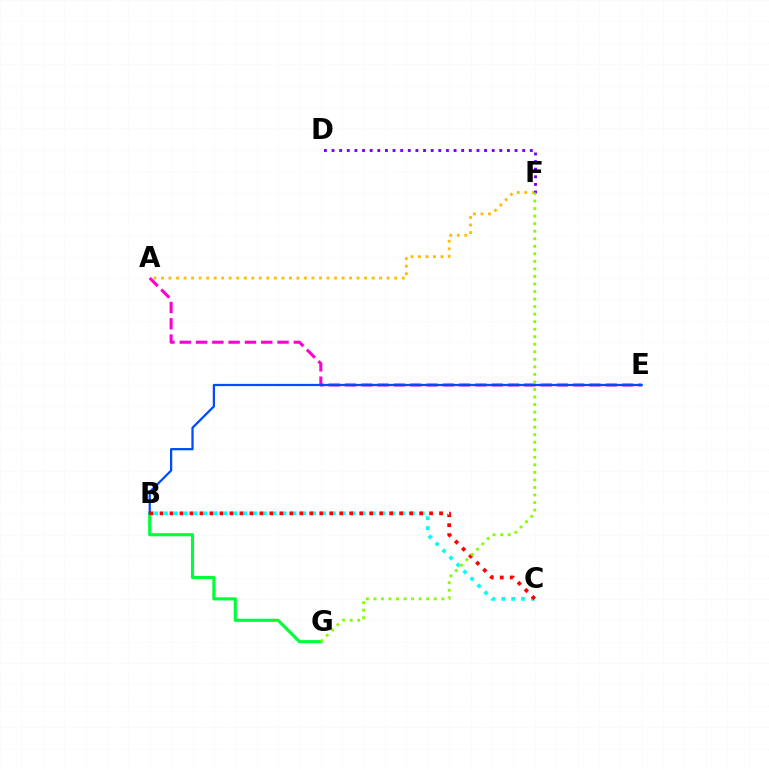{('A', 'F'): [{'color': '#ffbd00', 'line_style': 'dotted', 'thickness': 2.04}], ('D', 'F'): [{'color': '#7200ff', 'line_style': 'dotted', 'thickness': 2.07}], ('A', 'E'): [{'color': '#ff00cf', 'line_style': 'dashed', 'thickness': 2.21}], ('B', 'G'): [{'color': '#00ff39', 'line_style': 'solid', 'thickness': 2.26}], ('B', 'E'): [{'color': '#004bff', 'line_style': 'solid', 'thickness': 1.62}], ('B', 'C'): [{'color': '#00fff6', 'line_style': 'dotted', 'thickness': 2.68}, {'color': '#ff0000', 'line_style': 'dotted', 'thickness': 2.71}], ('F', 'G'): [{'color': '#84ff00', 'line_style': 'dotted', 'thickness': 2.05}]}